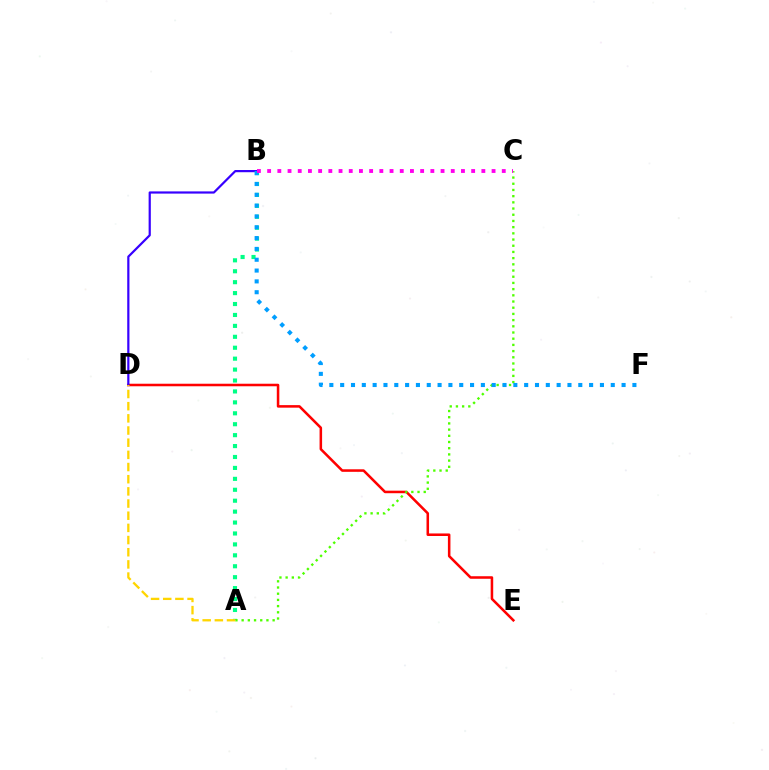{('D', 'E'): [{'color': '#ff0000', 'line_style': 'solid', 'thickness': 1.83}], ('B', 'D'): [{'color': '#3700ff', 'line_style': 'solid', 'thickness': 1.59}], ('A', 'B'): [{'color': '#00ff86', 'line_style': 'dotted', 'thickness': 2.97}], ('A', 'C'): [{'color': '#4fff00', 'line_style': 'dotted', 'thickness': 1.68}], ('A', 'D'): [{'color': '#ffd500', 'line_style': 'dashed', 'thickness': 1.65}], ('B', 'F'): [{'color': '#009eff', 'line_style': 'dotted', 'thickness': 2.94}], ('B', 'C'): [{'color': '#ff00ed', 'line_style': 'dotted', 'thickness': 2.77}]}